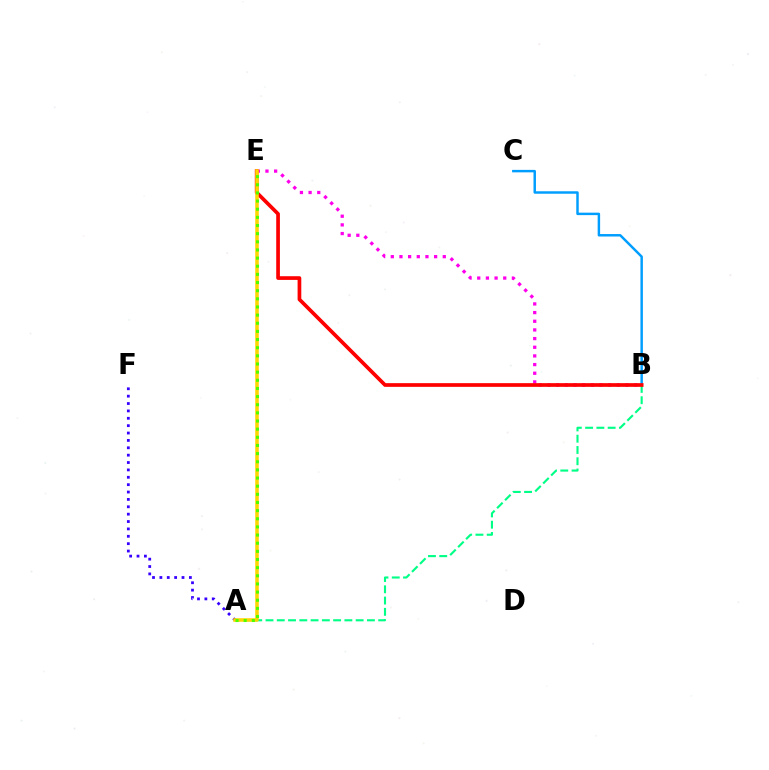{('B', 'E'): [{'color': '#ff00ed', 'line_style': 'dotted', 'thickness': 2.35}, {'color': '#ff0000', 'line_style': 'solid', 'thickness': 2.66}], ('B', 'C'): [{'color': '#009eff', 'line_style': 'solid', 'thickness': 1.77}], ('A', 'F'): [{'color': '#3700ff', 'line_style': 'dotted', 'thickness': 2.0}], ('A', 'B'): [{'color': '#00ff86', 'line_style': 'dashed', 'thickness': 1.53}], ('A', 'E'): [{'color': '#ffd500', 'line_style': 'solid', 'thickness': 2.56}, {'color': '#4fff00', 'line_style': 'dotted', 'thickness': 2.21}]}